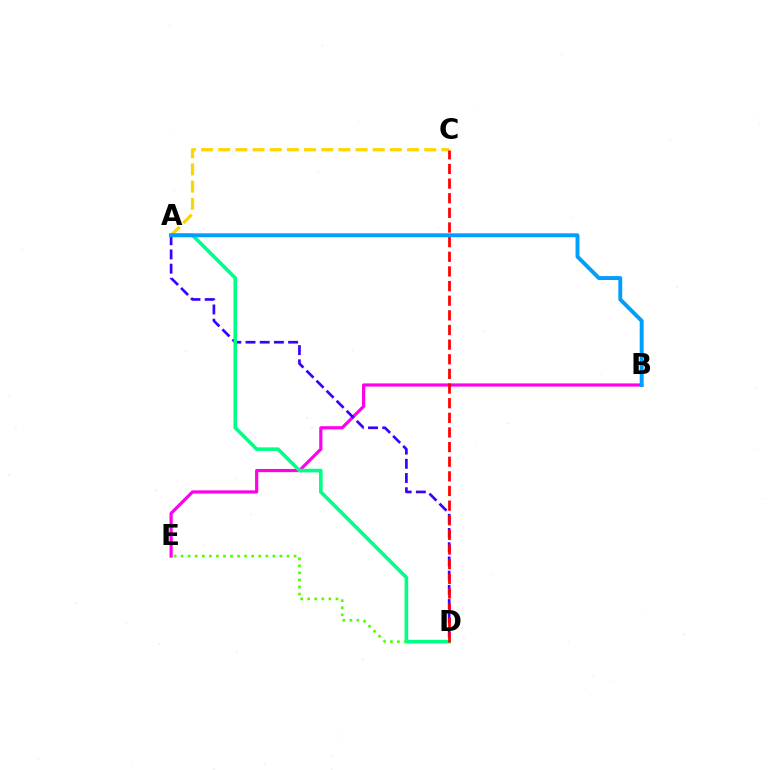{('B', 'E'): [{'color': '#ff00ed', 'line_style': 'solid', 'thickness': 2.3}], ('A', 'C'): [{'color': '#ffd500', 'line_style': 'dashed', 'thickness': 2.33}], ('D', 'E'): [{'color': '#4fff00', 'line_style': 'dotted', 'thickness': 1.92}], ('A', 'D'): [{'color': '#3700ff', 'line_style': 'dashed', 'thickness': 1.93}, {'color': '#00ff86', 'line_style': 'solid', 'thickness': 2.61}], ('C', 'D'): [{'color': '#ff0000', 'line_style': 'dashed', 'thickness': 1.99}], ('A', 'B'): [{'color': '#009eff', 'line_style': 'solid', 'thickness': 2.82}]}